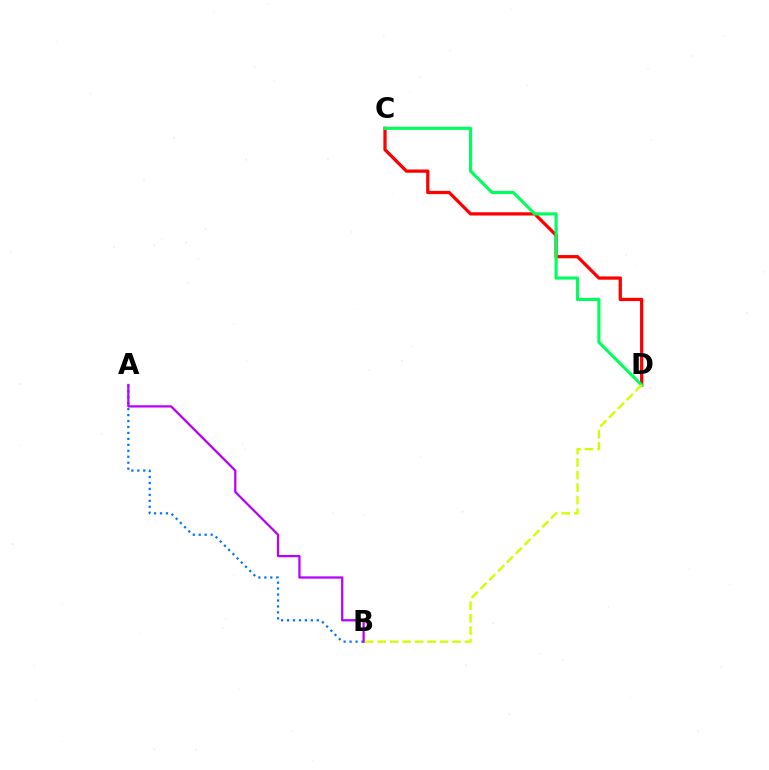{('C', 'D'): [{'color': '#ff0000', 'line_style': 'solid', 'thickness': 2.34}, {'color': '#00ff5c', 'line_style': 'solid', 'thickness': 2.24}], ('A', 'B'): [{'color': '#0074ff', 'line_style': 'dotted', 'thickness': 1.62}, {'color': '#b900ff', 'line_style': 'solid', 'thickness': 1.62}], ('B', 'D'): [{'color': '#d1ff00', 'line_style': 'dashed', 'thickness': 1.7}]}